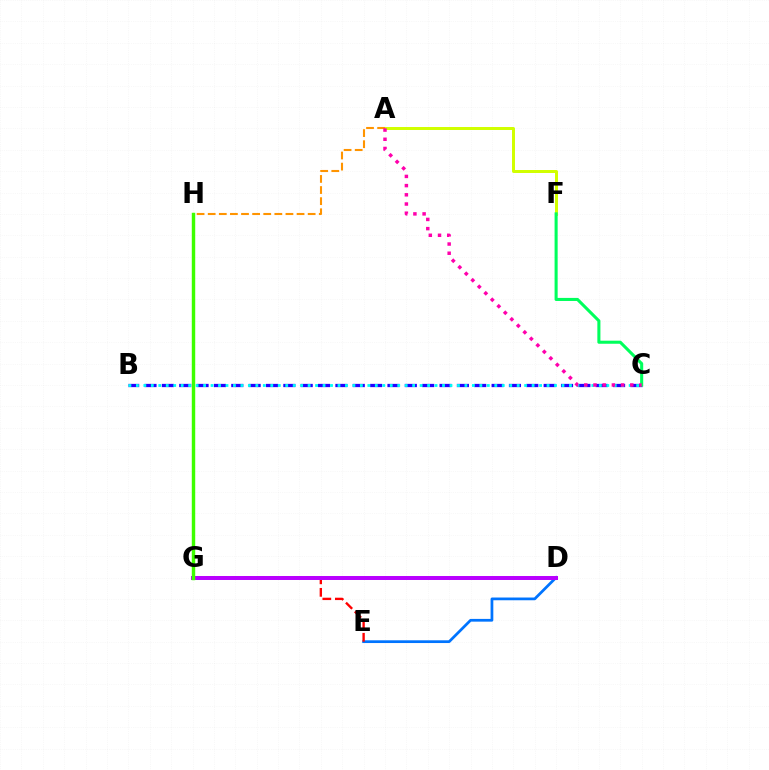{('A', 'F'): [{'color': '#d1ff00', 'line_style': 'solid', 'thickness': 2.15}], ('D', 'E'): [{'color': '#0074ff', 'line_style': 'solid', 'thickness': 1.97}], ('B', 'C'): [{'color': '#2500ff', 'line_style': 'dashed', 'thickness': 2.36}, {'color': '#00fff6', 'line_style': 'dotted', 'thickness': 2.03}], ('A', 'H'): [{'color': '#ff9400', 'line_style': 'dashed', 'thickness': 1.51}], ('C', 'F'): [{'color': '#00ff5c', 'line_style': 'solid', 'thickness': 2.21}], ('A', 'C'): [{'color': '#ff00ac', 'line_style': 'dotted', 'thickness': 2.5}], ('E', 'G'): [{'color': '#ff0000', 'line_style': 'dashed', 'thickness': 1.7}], ('D', 'G'): [{'color': '#b900ff', 'line_style': 'solid', 'thickness': 2.86}], ('G', 'H'): [{'color': '#3dff00', 'line_style': 'solid', 'thickness': 2.47}]}